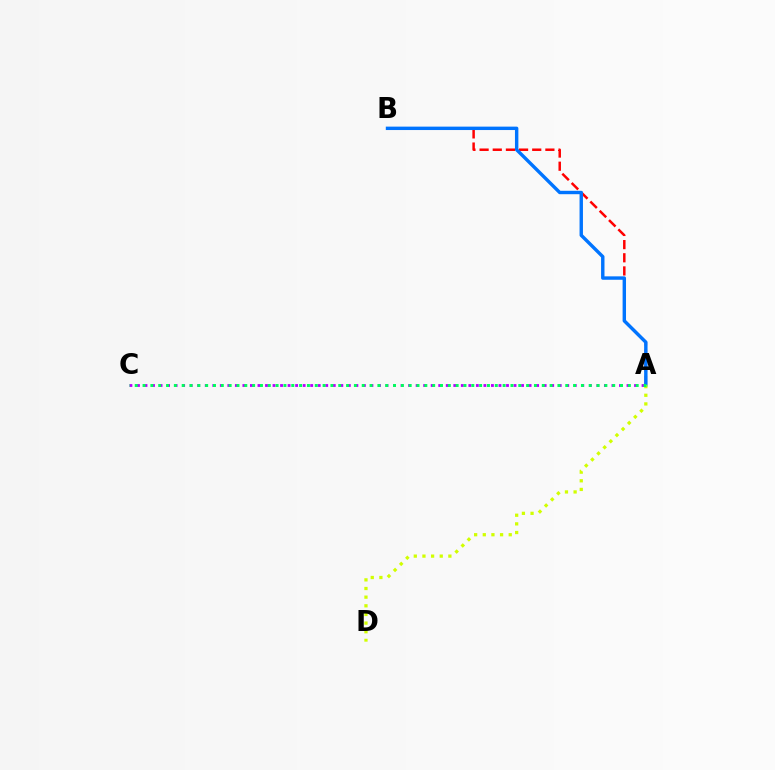{('A', 'B'): [{'color': '#ff0000', 'line_style': 'dashed', 'thickness': 1.79}, {'color': '#0074ff', 'line_style': 'solid', 'thickness': 2.46}], ('A', 'C'): [{'color': '#b900ff', 'line_style': 'dotted', 'thickness': 2.05}, {'color': '#00ff5c', 'line_style': 'dotted', 'thickness': 2.13}], ('A', 'D'): [{'color': '#d1ff00', 'line_style': 'dotted', 'thickness': 2.35}]}